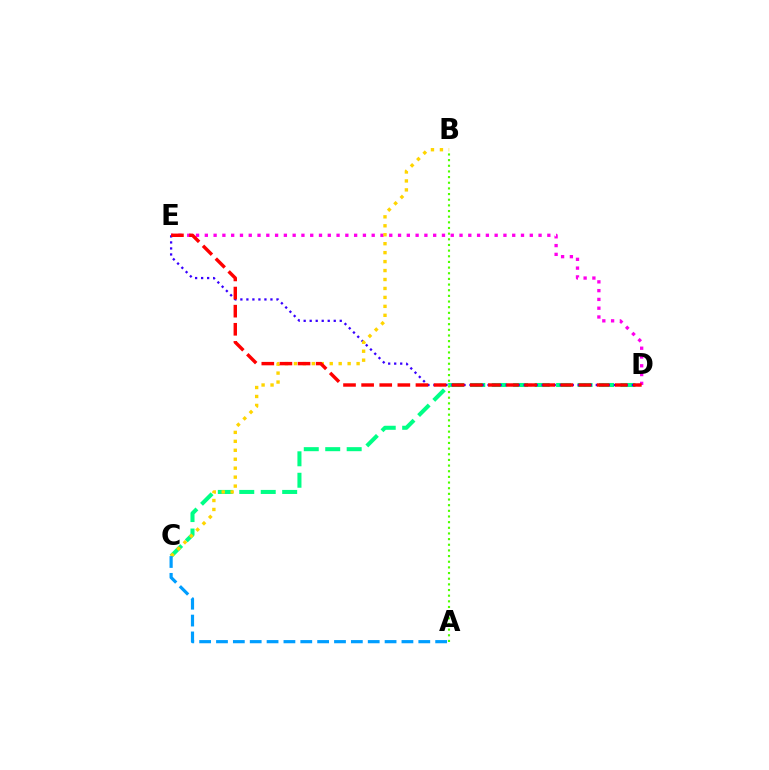{('D', 'E'): [{'color': '#ff00ed', 'line_style': 'dotted', 'thickness': 2.39}, {'color': '#3700ff', 'line_style': 'dotted', 'thickness': 1.63}, {'color': '#ff0000', 'line_style': 'dashed', 'thickness': 2.46}], ('C', 'D'): [{'color': '#00ff86', 'line_style': 'dashed', 'thickness': 2.91}], ('B', 'C'): [{'color': '#ffd500', 'line_style': 'dotted', 'thickness': 2.43}], ('A', 'C'): [{'color': '#009eff', 'line_style': 'dashed', 'thickness': 2.29}], ('A', 'B'): [{'color': '#4fff00', 'line_style': 'dotted', 'thickness': 1.54}]}